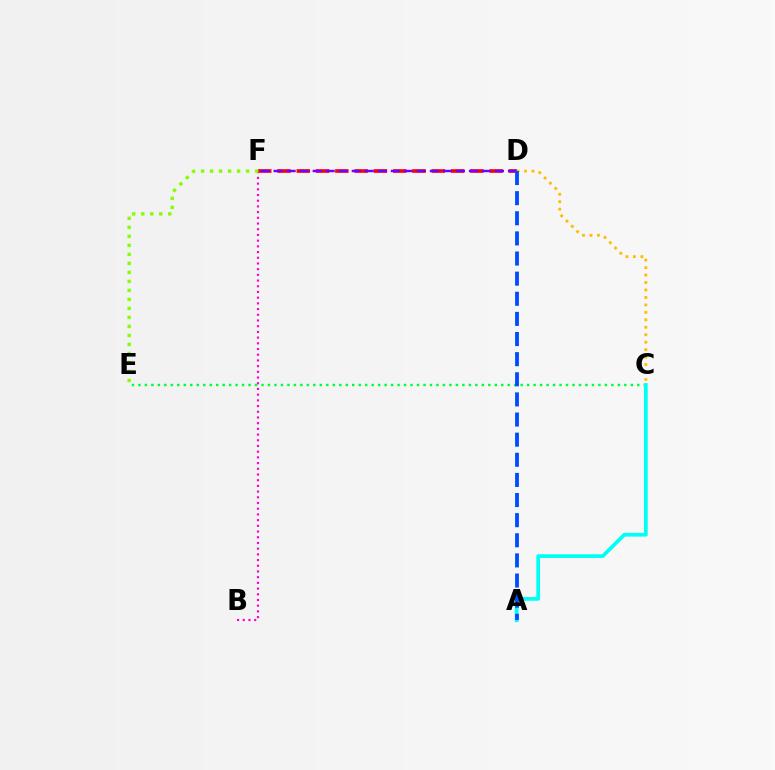{('C', 'E'): [{'color': '#00ff39', 'line_style': 'dotted', 'thickness': 1.76}], ('D', 'F'): [{'color': '#ff0000', 'line_style': 'dashed', 'thickness': 2.62}, {'color': '#7200ff', 'line_style': 'dashed', 'thickness': 1.77}], ('B', 'F'): [{'color': '#ff00cf', 'line_style': 'dotted', 'thickness': 1.55}], ('E', 'F'): [{'color': '#84ff00', 'line_style': 'dotted', 'thickness': 2.45}], ('A', 'C'): [{'color': '#00fff6', 'line_style': 'solid', 'thickness': 2.69}], ('C', 'D'): [{'color': '#ffbd00', 'line_style': 'dotted', 'thickness': 2.03}], ('A', 'D'): [{'color': '#004bff', 'line_style': 'dashed', 'thickness': 2.73}]}